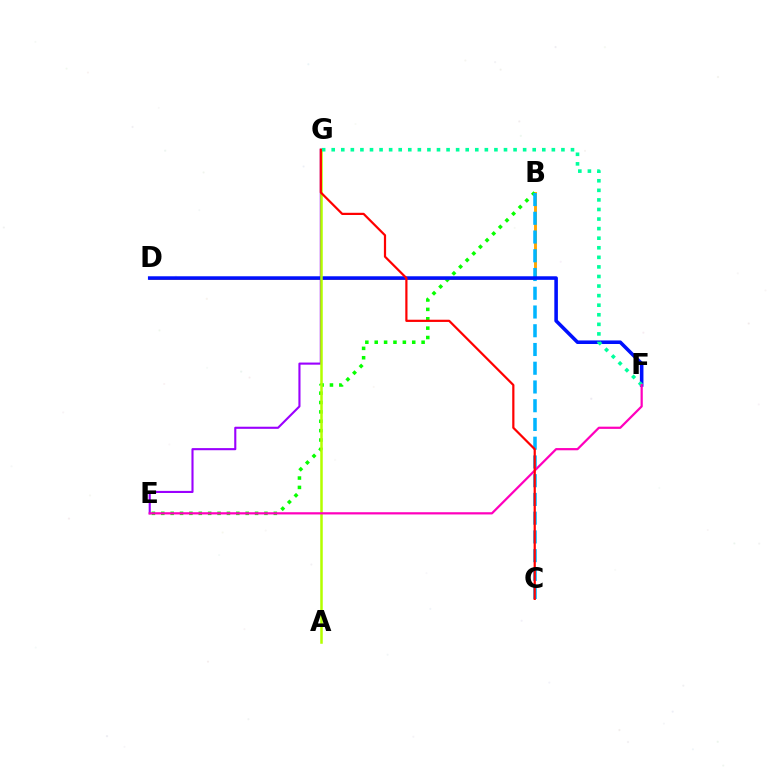{('B', 'D'): [{'color': '#ffa500', 'line_style': 'solid', 'thickness': 2.1}], ('B', 'E'): [{'color': '#08ff00', 'line_style': 'dotted', 'thickness': 2.55}], ('B', 'C'): [{'color': '#00b5ff', 'line_style': 'dashed', 'thickness': 2.55}], ('E', 'G'): [{'color': '#9b00ff', 'line_style': 'solid', 'thickness': 1.52}], ('D', 'F'): [{'color': '#0010ff', 'line_style': 'solid', 'thickness': 2.57}], ('A', 'G'): [{'color': '#b3ff00', 'line_style': 'solid', 'thickness': 1.82}], ('F', 'G'): [{'color': '#00ff9d', 'line_style': 'dotted', 'thickness': 2.6}], ('E', 'F'): [{'color': '#ff00bd', 'line_style': 'solid', 'thickness': 1.6}], ('C', 'G'): [{'color': '#ff0000', 'line_style': 'solid', 'thickness': 1.59}]}